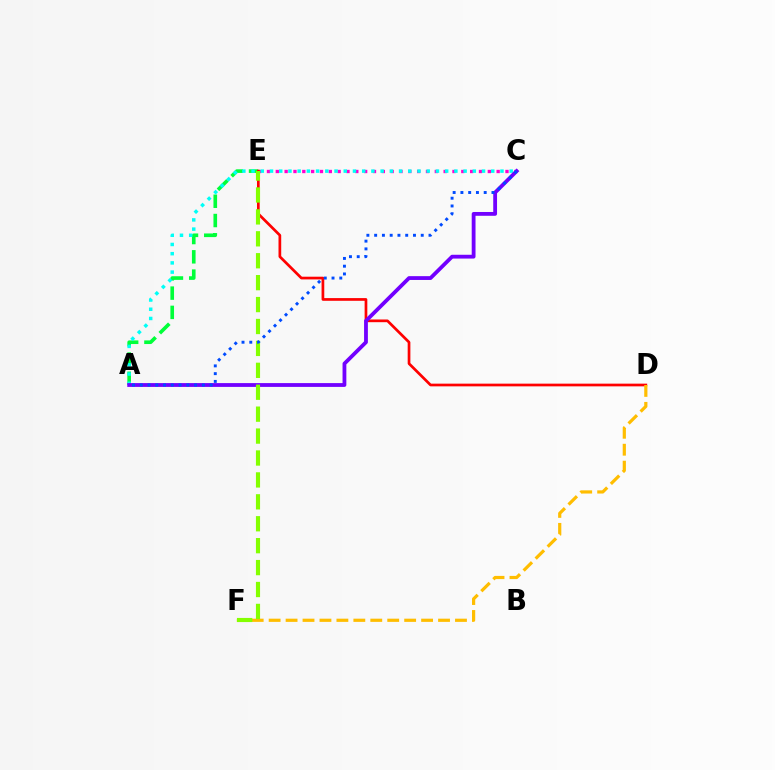{('A', 'E'): [{'color': '#00ff39', 'line_style': 'dashed', 'thickness': 2.62}], ('C', 'E'): [{'color': '#ff00cf', 'line_style': 'dotted', 'thickness': 2.4}], ('D', 'E'): [{'color': '#ff0000', 'line_style': 'solid', 'thickness': 1.95}], ('A', 'C'): [{'color': '#00fff6', 'line_style': 'dotted', 'thickness': 2.5}, {'color': '#7200ff', 'line_style': 'solid', 'thickness': 2.74}, {'color': '#004bff', 'line_style': 'dotted', 'thickness': 2.11}], ('D', 'F'): [{'color': '#ffbd00', 'line_style': 'dashed', 'thickness': 2.3}], ('E', 'F'): [{'color': '#84ff00', 'line_style': 'dashed', 'thickness': 2.98}]}